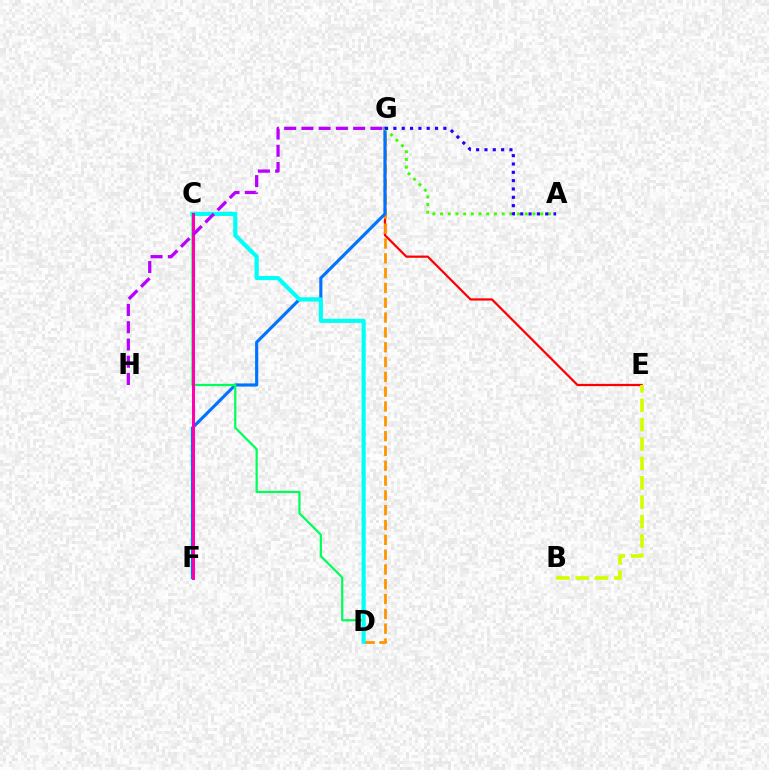{('E', 'G'): [{'color': '#ff0000', 'line_style': 'solid', 'thickness': 1.6}], ('D', 'G'): [{'color': '#ff9400', 'line_style': 'dashed', 'thickness': 2.01}], ('F', 'G'): [{'color': '#0074ff', 'line_style': 'solid', 'thickness': 2.26}], ('A', 'G'): [{'color': '#3dff00', 'line_style': 'dotted', 'thickness': 2.09}, {'color': '#2500ff', 'line_style': 'dotted', 'thickness': 2.26}], ('C', 'D'): [{'color': '#00ff5c', 'line_style': 'solid', 'thickness': 1.61}, {'color': '#00fff6', 'line_style': 'solid', 'thickness': 2.99}], ('C', 'F'): [{'color': '#ff00ac', 'line_style': 'solid', 'thickness': 2.18}], ('B', 'E'): [{'color': '#d1ff00', 'line_style': 'dashed', 'thickness': 2.63}], ('G', 'H'): [{'color': '#b900ff', 'line_style': 'dashed', 'thickness': 2.34}]}